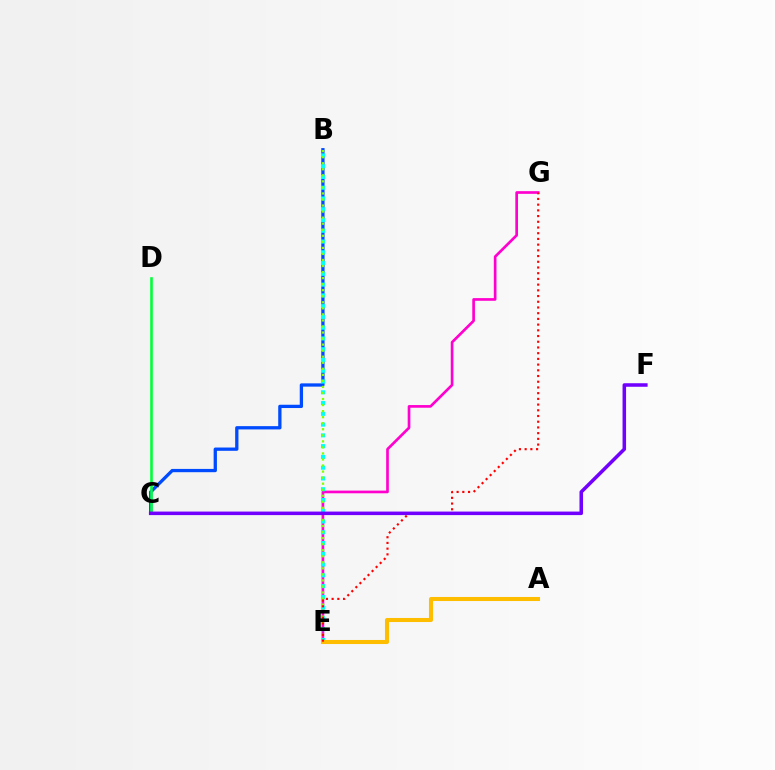{('E', 'G'): [{'color': '#ff00cf', 'line_style': 'solid', 'thickness': 1.93}, {'color': '#ff0000', 'line_style': 'dotted', 'thickness': 1.55}], ('B', 'C'): [{'color': '#004bff', 'line_style': 'solid', 'thickness': 2.37}], ('B', 'E'): [{'color': '#00fff6', 'line_style': 'dotted', 'thickness': 2.93}, {'color': '#84ff00', 'line_style': 'dotted', 'thickness': 1.64}], ('A', 'E'): [{'color': '#ffbd00', 'line_style': 'solid', 'thickness': 2.92}], ('C', 'D'): [{'color': '#00ff39', 'line_style': 'solid', 'thickness': 1.87}], ('C', 'F'): [{'color': '#7200ff', 'line_style': 'solid', 'thickness': 2.54}]}